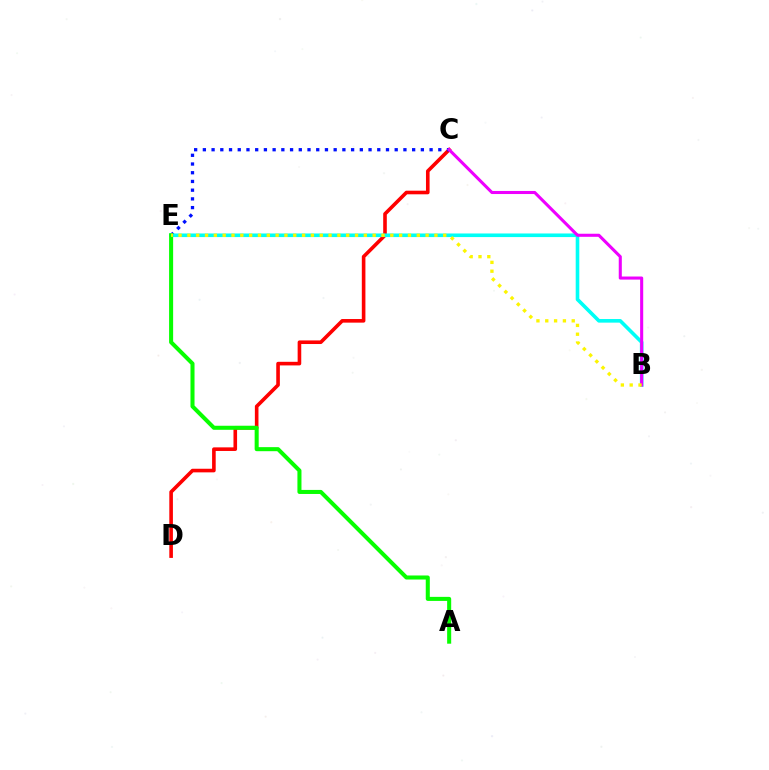{('C', 'D'): [{'color': '#ff0000', 'line_style': 'solid', 'thickness': 2.6}], ('C', 'E'): [{'color': '#0010ff', 'line_style': 'dotted', 'thickness': 2.37}], ('B', 'E'): [{'color': '#00fff6', 'line_style': 'solid', 'thickness': 2.6}, {'color': '#fcf500', 'line_style': 'dotted', 'thickness': 2.4}], ('B', 'C'): [{'color': '#ee00ff', 'line_style': 'solid', 'thickness': 2.21}], ('A', 'E'): [{'color': '#08ff00', 'line_style': 'solid', 'thickness': 2.91}]}